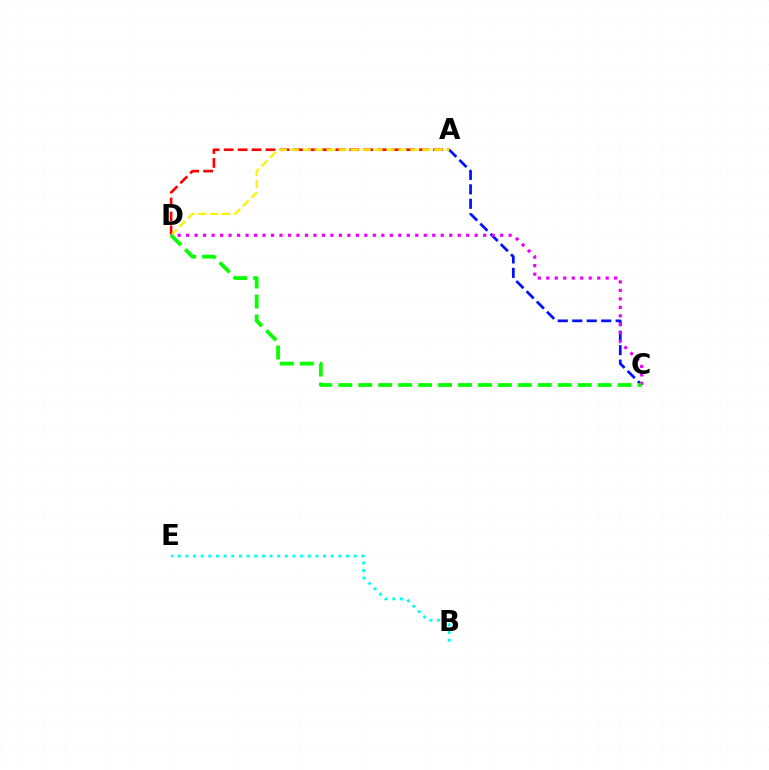{('A', 'D'): [{'color': '#ff0000', 'line_style': 'dashed', 'thickness': 1.9}, {'color': '#fcf500', 'line_style': 'dashed', 'thickness': 1.62}], ('A', 'C'): [{'color': '#0010ff', 'line_style': 'dashed', 'thickness': 1.97}], ('C', 'D'): [{'color': '#ee00ff', 'line_style': 'dotted', 'thickness': 2.31}, {'color': '#08ff00', 'line_style': 'dashed', 'thickness': 2.71}], ('B', 'E'): [{'color': '#00fff6', 'line_style': 'dotted', 'thickness': 2.08}]}